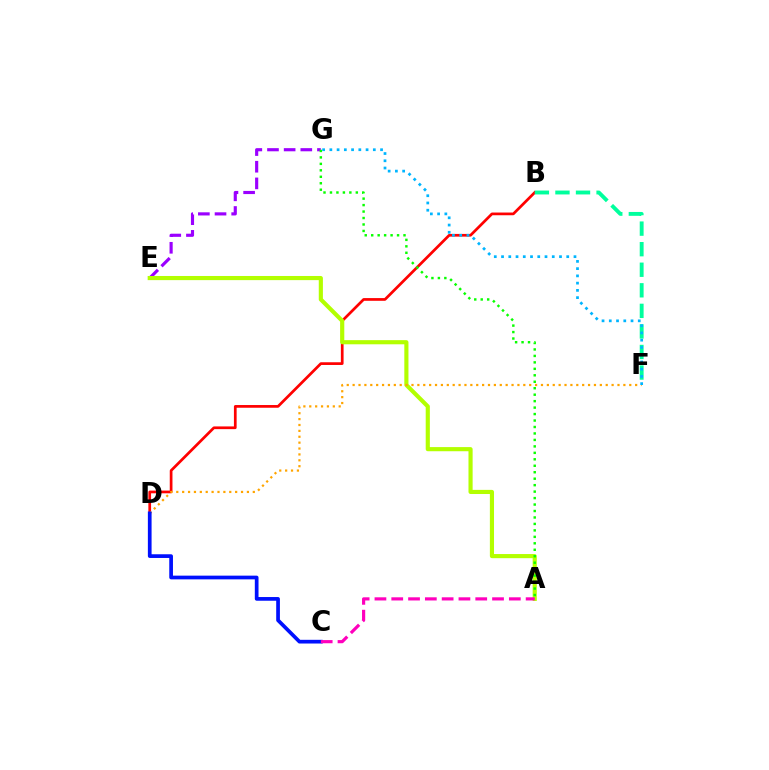{('E', 'G'): [{'color': '#9b00ff', 'line_style': 'dashed', 'thickness': 2.26}], ('B', 'D'): [{'color': '#ff0000', 'line_style': 'solid', 'thickness': 1.95}], ('A', 'E'): [{'color': '#b3ff00', 'line_style': 'solid', 'thickness': 2.98}], ('B', 'F'): [{'color': '#00ff9d', 'line_style': 'dashed', 'thickness': 2.79}], ('D', 'F'): [{'color': '#ffa500', 'line_style': 'dotted', 'thickness': 1.6}], ('F', 'G'): [{'color': '#00b5ff', 'line_style': 'dotted', 'thickness': 1.97}], ('A', 'G'): [{'color': '#08ff00', 'line_style': 'dotted', 'thickness': 1.76}], ('C', 'D'): [{'color': '#0010ff', 'line_style': 'solid', 'thickness': 2.67}], ('A', 'C'): [{'color': '#ff00bd', 'line_style': 'dashed', 'thickness': 2.28}]}